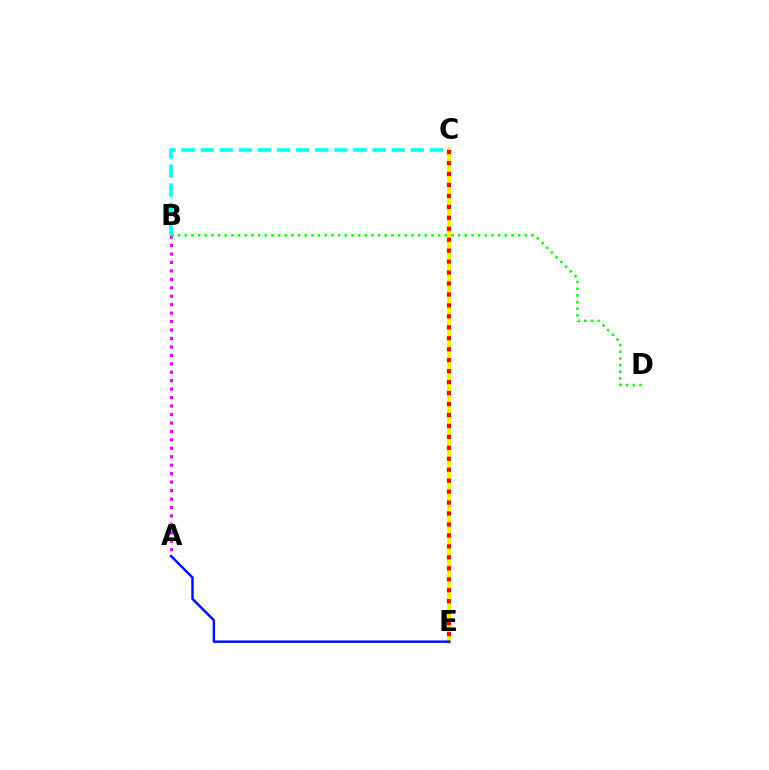{('C', 'E'): [{'color': '#fcf500', 'line_style': 'solid', 'thickness': 2.99}, {'color': '#ff0000', 'line_style': 'dotted', 'thickness': 2.98}], ('B', 'C'): [{'color': '#00fff6', 'line_style': 'dashed', 'thickness': 2.59}], ('A', 'B'): [{'color': '#ee00ff', 'line_style': 'dotted', 'thickness': 2.3}], ('A', 'E'): [{'color': '#0010ff', 'line_style': 'solid', 'thickness': 1.77}], ('B', 'D'): [{'color': '#08ff00', 'line_style': 'dotted', 'thickness': 1.81}]}